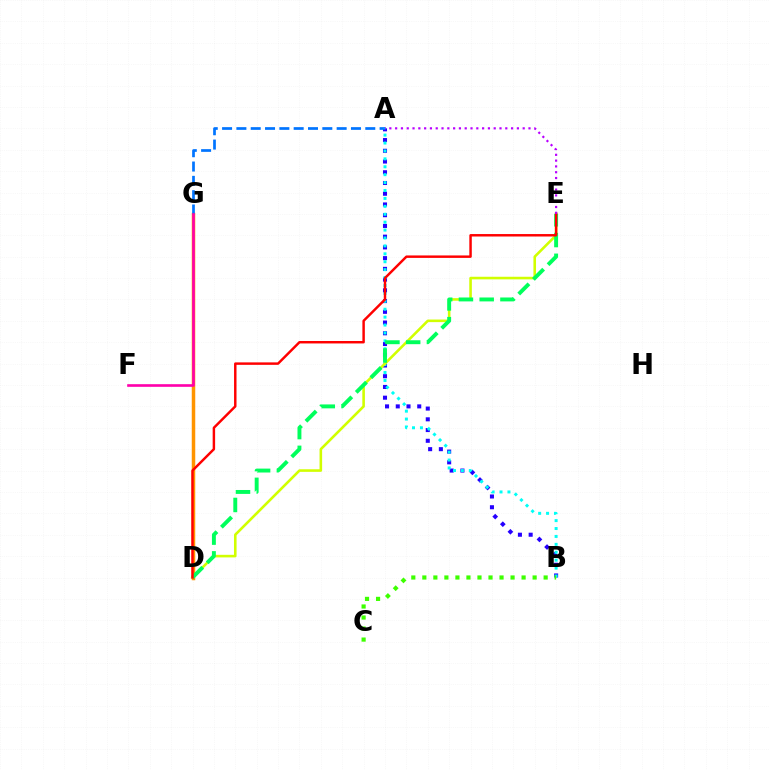{('D', 'G'): [{'color': '#ff9400', 'line_style': 'solid', 'thickness': 2.51}], ('A', 'B'): [{'color': '#2500ff', 'line_style': 'dotted', 'thickness': 2.92}, {'color': '#00fff6', 'line_style': 'dotted', 'thickness': 2.15}], ('A', 'G'): [{'color': '#0074ff', 'line_style': 'dashed', 'thickness': 1.95}], ('D', 'E'): [{'color': '#d1ff00', 'line_style': 'solid', 'thickness': 1.86}, {'color': '#00ff5c', 'line_style': 'dashed', 'thickness': 2.82}, {'color': '#ff0000', 'line_style': 'solid', 'thickness': 1.77}], ('F', 'G'): [{'color': '#ff00ac', 'line_style': 'solid', 'thickness': 1.9}], ('B', 'C'): [{'color': '#3dff00', 'line_style': 'dotted', 'thickness': 3.0}], ('A', 'E'): [{'color': '#b900ff', 'line_style': 'dotted', 'thickness': 1.58}]}